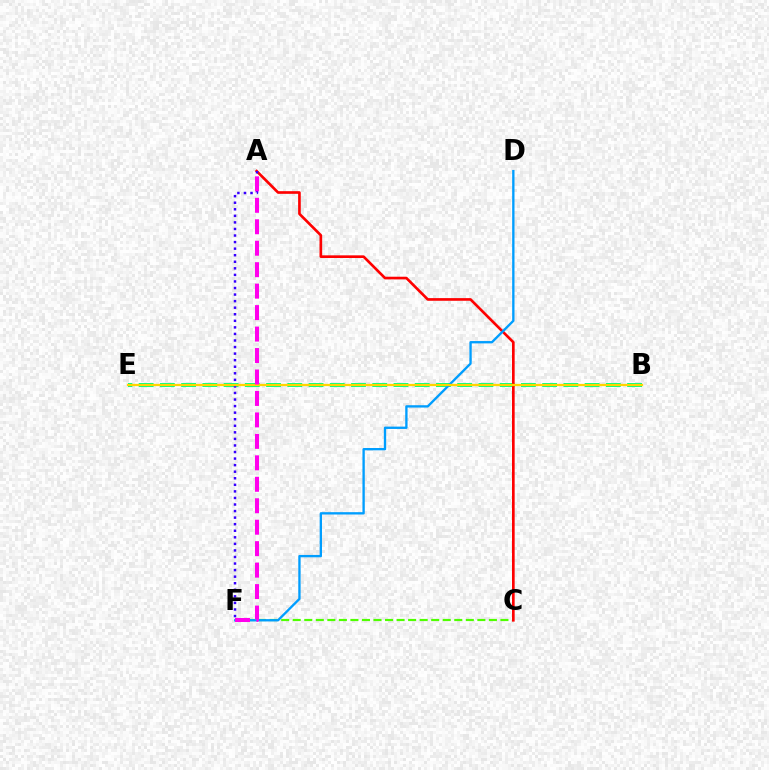{('B', 'E'): [{'color': '#00ff86', 'line_style': 'dashed', 'thickness': 2.89}, {'color': '#ffd500', 'line_style': 'solid', 'thickness': 1.63}], ('C', 'F'): [{'color': '#4fff00', 'line_style': 'dashed', 'thickness': 1.57}], ('A', 'C'): [{'color': '#ff0000', 'line_style': 'solid', 'thickness': 1.91}], ('D', 'F'): [{'color': '#009eff', 'line_style': 'solid', 'thickness': 1.68}], ('A', 'F'): [{'color': '#3700ff', 'line_style': 'dotted', 'thickness': 1.78}, {'color': '#ff00ed', 'line_style': 'dashed', 'thickness': 2.92}]}